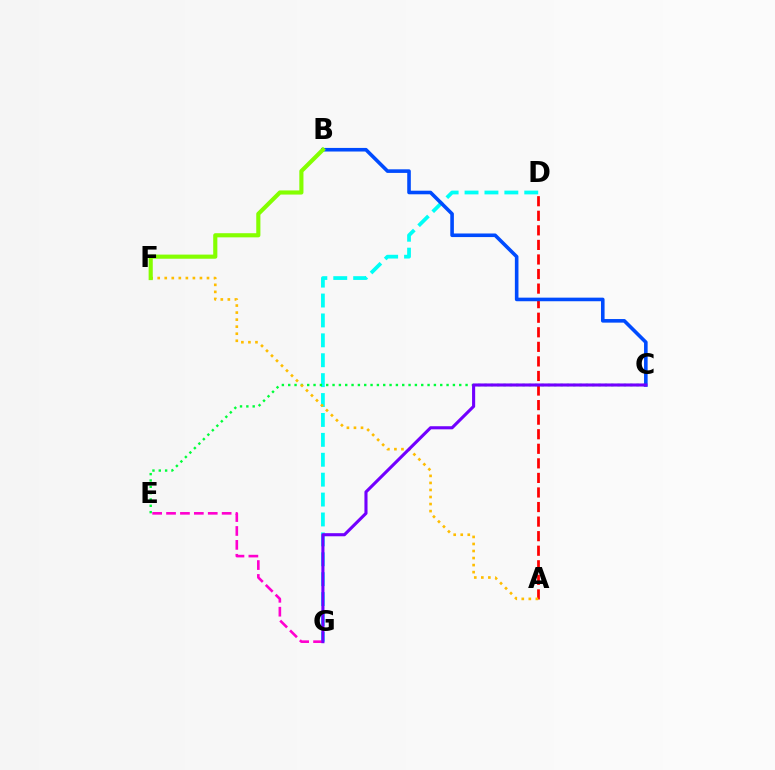{('D', 'G'): [{'color': '#00fff6', 'line_style': 'dashed', 'thickness': 2.7}], ('C', 'E'): [{'color': '#00ff39', 'line_style': 'dotted', 'thickness': 1.72}], ('A', 'D'): [{'color': '#ff0000', 'line_style': 'dashed', 'thickness': 1.98}], ('A', 'F'): [{'color': '#ffbd00', 'line_style': 'dotted', 'thickness': 1.91}], ('E', 'G'): [{'color': '#ff00cf', 'line_style': 'dashed', 'thickness': 1.89}], ('B', 'C'): [{'color': '#004bff', 'line_style': 'solid', 'thickness': 2.59}], ('C', 'G'): [{'color': '#7200ff', 'line_style': 'solid', 'thickness': 2.23}], ('B', 'F'): [{'color': '#84ff00', 'line_style': 'solid', 'thickness': 2.98}]}